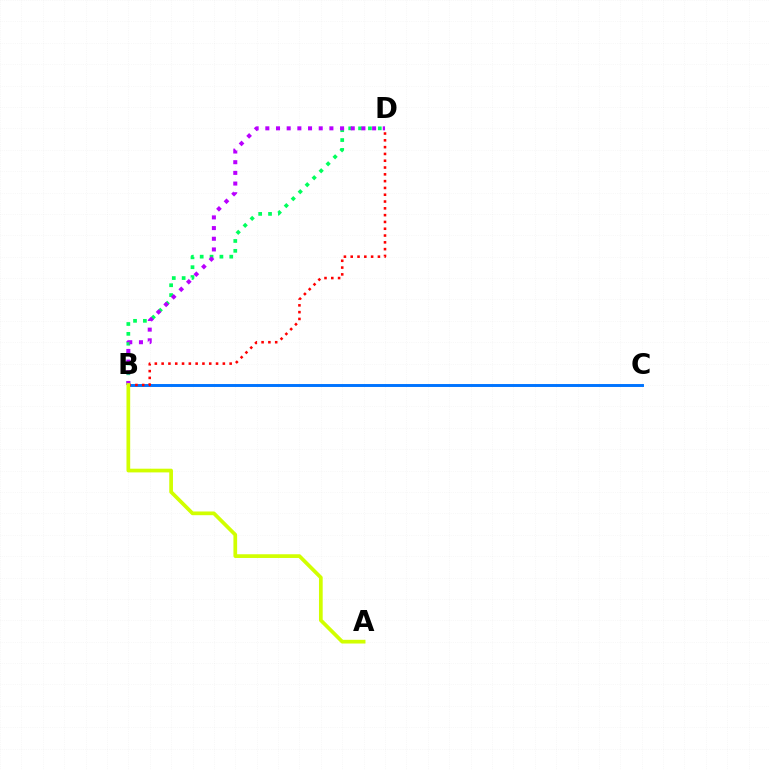{('B', 'D'): [{'color': '#00ff5c', 'line_style': 'dotted', 'thickness': 2.68}, {'color': '#ff0000', 'line_style': 'dotted', 'thickness': 1.85}, {'color': '#b900ff', 'line_style': 'dotted', 'thickness': 2.9}], ('B', 'C'): [{'color': '#0074ff', 'line_style': 'solid', 'thickness': 2.11}], ('A', 'B'): [{'color': '#d1ff00', 'line_style': 'solid', 'thickness': 2.67}]}